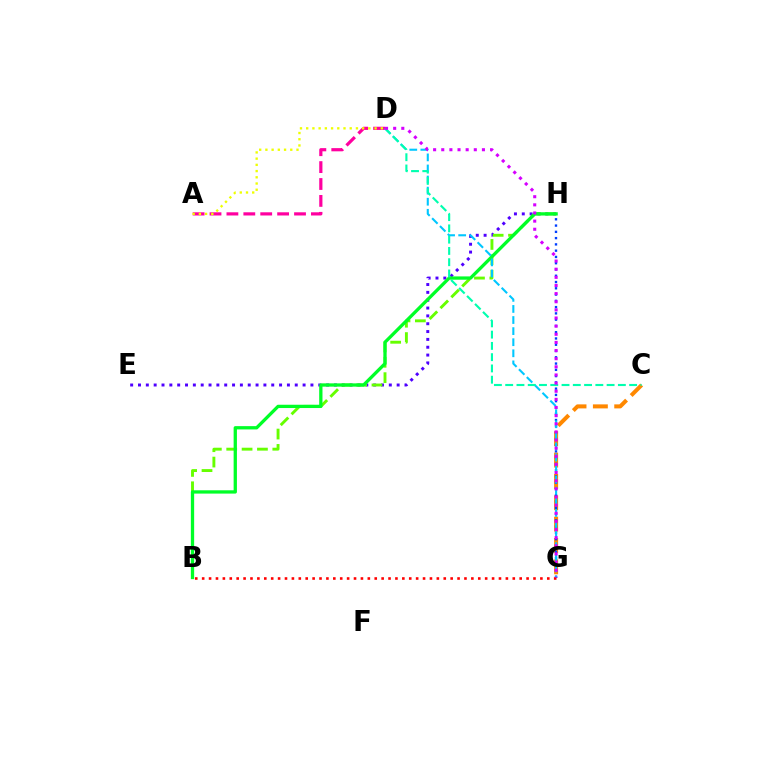{('C', 'G'): [{'color': '#ff8800', 'line_style': 'dashed', 'thickness': 2.9}], ('A', 'D'): [{'color': '#ff00a0', 'line_style': 'dashed', 'thickness': 2.3}, {'color': '#eeff00', 'line_style': 'dotted', 'thickness': 1.69}], ('E', 'H'): [{'color': '#4f00ff', 'line_style': 'dotted', 'thickness': 2.13}], ('G', 'H'): [{'color': '#003fff', 'line_style': 'dotted', 'thickness': 1.7}], ('B', 'H'): [{'color': '#66ff00', 'line_style': 'dashed', 'thickness': 2.09}, {'color': '#00ff27', 'line_style': 'solid', 'thickness': 2.37}], ('D', 'G'): [{'color': '#00c7ff', 'line_style': 'dashed', 'thickness': 1.51}, {'color': '#d600ff', 'line_style': 'dotted', 'thickness': 2.21}], ('B', 'G'): [{'color': '#ff0000', 'line_style': 'dotted', 'thickness': 1.88}], ('C', 'D'): [{'color': '#00ffaf', 'line_style': 'dashed', 'thickness': 1.53}]}